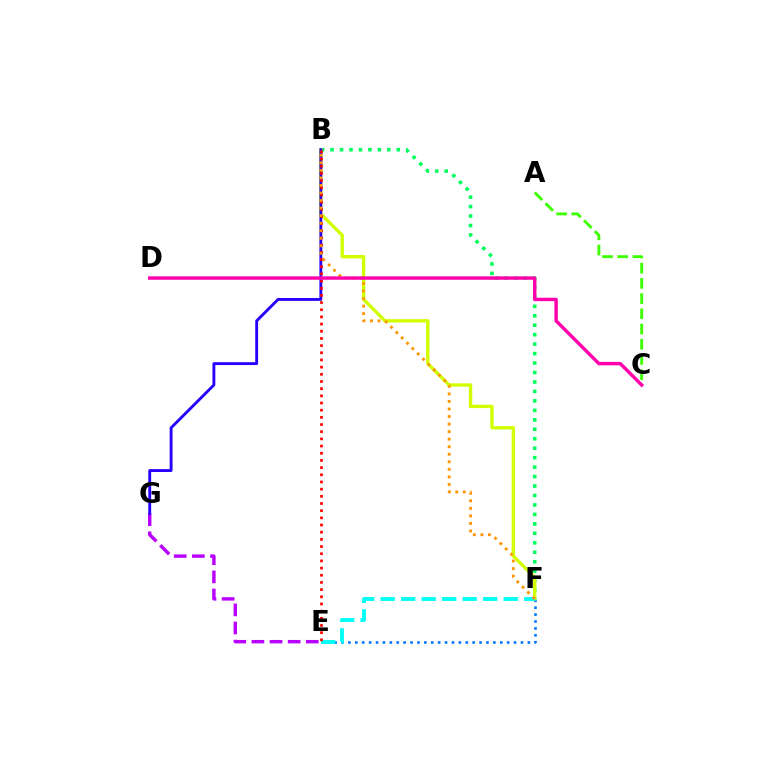{('E', 'F'): [{'color': '#0074ff', 'line_style': 'dotted', 'thickness': 1.88}, {'color': '#00fff6', 'line_style': 'dashed', 'thickness': 2.79}], ('B', 'F'): [{'color': '#00ff5c', 'line_style': 'dotted', 'thickness': 2.57}, {'color': '#d1ff00', 'line_style': 'solid', 'thickness': 2.42}, {'color': '#ff9400', 'line_style': 'dotted', 'thickness': 2.05}], ('A', 'C'): [{'color': '#3dff00', 'line_style': 'dashed', 'thickness': 2.07}], ('E', 'G'): [{'color': '#b900ff', 'line_style': 'dashed', 'thickness': 2.46}], ('B', 'G'): [{'color': '#2500ff', 'line_style': 'solid', 'thickness': 2.06}], ('B', 'E'): [{'color': '#ff0000', 'line_style': 'dotted', 'thickness': 1.95}], ('C', 'D'): [{'color': '#ff00ac', 'line_style': 'solid', 'thickness': 2.46}]}